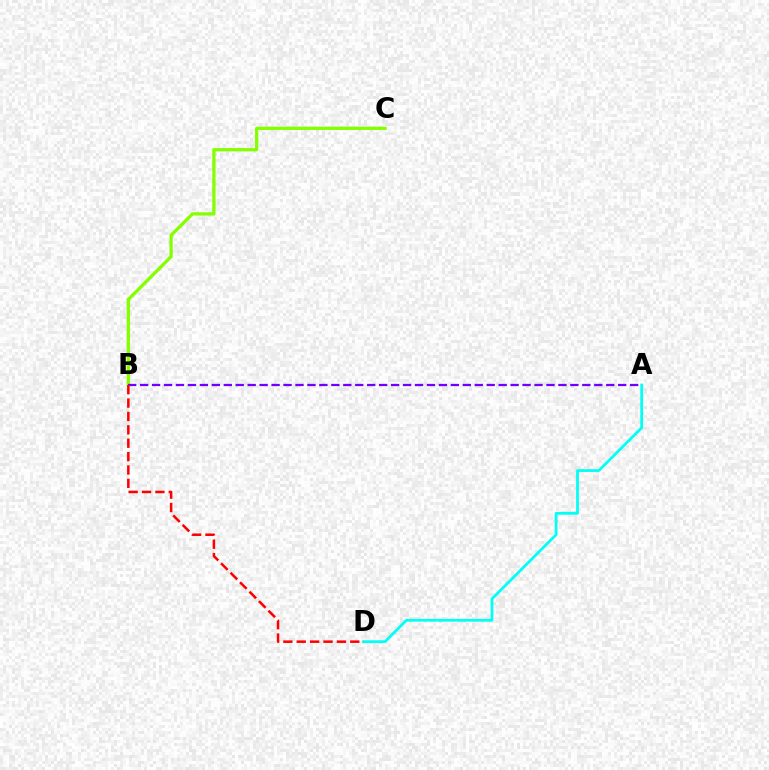{('B', 'C'): [{'color': '#84ff00', 'line_style': 'solid', 'thickness': 2.36}], ('A', 'B'): [{'color': '#7200ff', 'line_style': 'dashed', 'thickness': 1.62}], ('A', 'D'): [{'color': '#00fff6', 'line_style': 'solid', 'thickness': 1.99}], ('B', 'D'): [{'color': '#ff0000', 'line_style': 'dashed', 'thickness': 1.82}]}